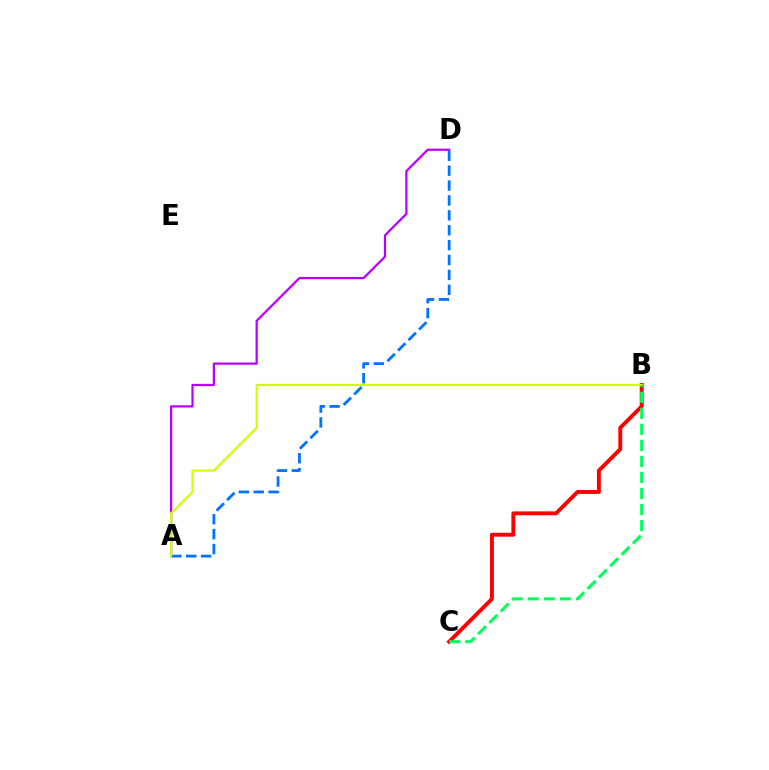{('B', 'C'): [{'color': '#ff0000', 'line_style': 'solid', 'thickness': 2.8}, {'color': '#00ff5c', 'line_style': 'dashed', 'thickness': 2.18}], ('A', 'D'): [{'color': '#b900ff', 'line_style': 'solid', 'thickness': 1.61}, {'color': '#0074ff', 'line_style': 'dashed', 'thickness': 2.02}], ('A', 'B'): [{'color': '#d1ff00', 'line_style': 'solid', 'thickness': 1.57}]}